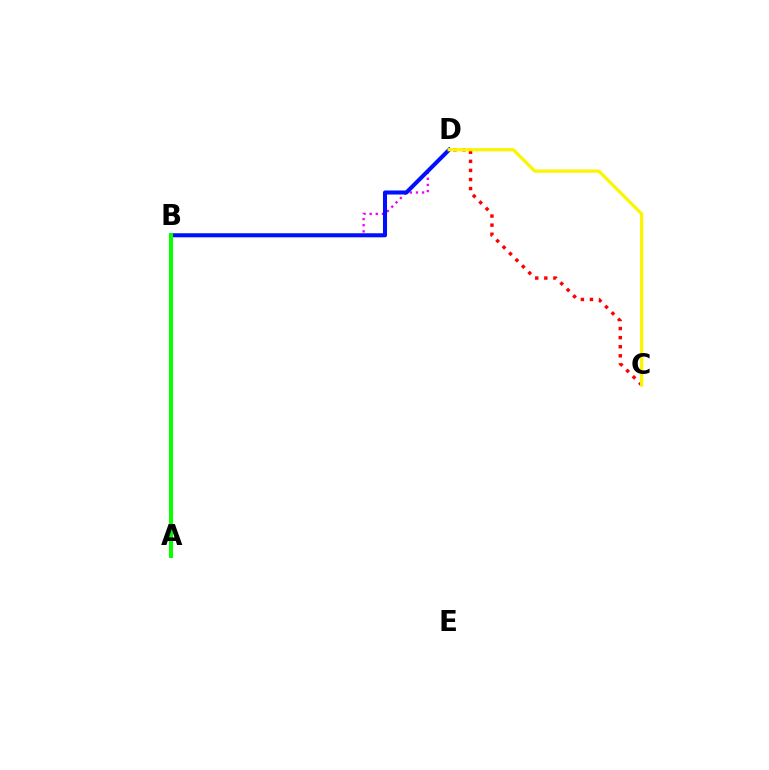{('B', 'D'): [{'color': '#ee00ff', 'line_style': 'dotted', 'thickness': 1.67}, {'color': '#0010ff', 'line_style': 'solid', 'thickness': 2.92}], ('A', 'B'): [{'color': '#00fff6', 'line_style': 'dashed', 'thickness': 1.77}, {'color': '#08ff00', 'line_style': 'solid', 'thickness': 2.91}], ('C', 'D'): [{'color': '#ff0000', 'line_style': 'dotted', 'thickness': 2.47}, {'color': '#fcf500', 'line_style': 'solid', 'thickness': 2.33}]}